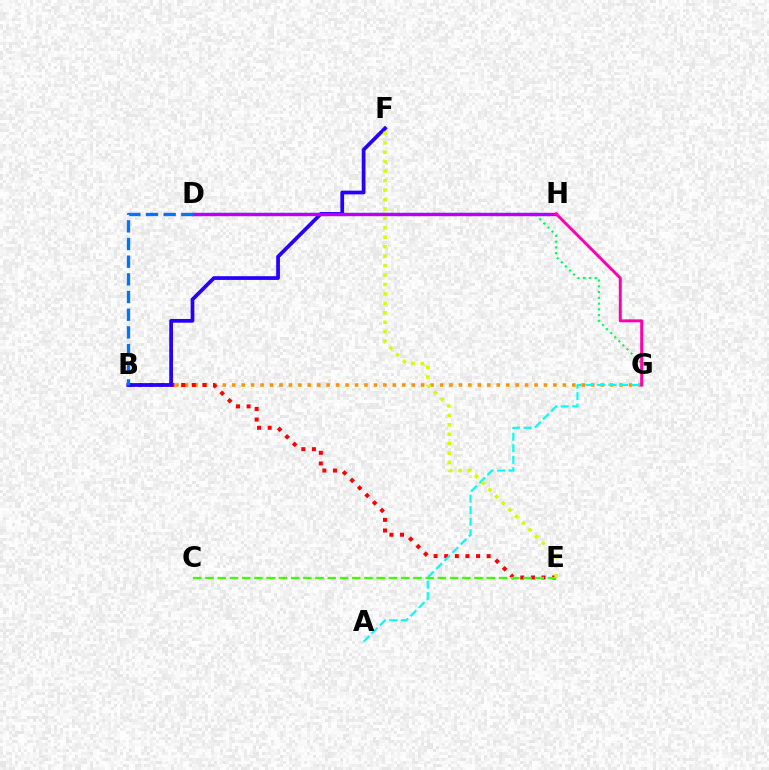{('D', 'G'): [{'color': '#00ff5c', 'line_style': 'dotted', 'thickness': 1.57}], ('B', 'G'): [{'color': '#ff9400', 'line_style': 'dotted', 'thickness': 2.57}], ('B', 'E'): [{'color': '#ff0000', 'line_style': 'dotted', 'thickness': 2.88}], ('B', 'F'): [{'color': '#2500ff', 'line_style': 'solid', 'thickness': 2.69}], ('D', 'H'): [{'color': '#b900ff', 'line_style': 'solid', 'thickness': 2.45}], ('G', 'H'): [{'color': '#ff00ac', 'line_style': 'solid', 'thickness': 2.12}], ('A', 'G'): [{'color': '#00fff6', 'line_style': 'dashed', 'thickness': 1.57}], ('C', 'E'): [{'color': '#3dff00', 'line_style': 'dashed', 'thickness': 1.66}], ('E', 'F'): [{'color': '#d1ff00', 'line_style': 'dotted', 'thickness': 2.57}], ('B', 'D'): [{'color': '#0074ff', 'line_style': 'dashed', 'thickness': 2.4}]}